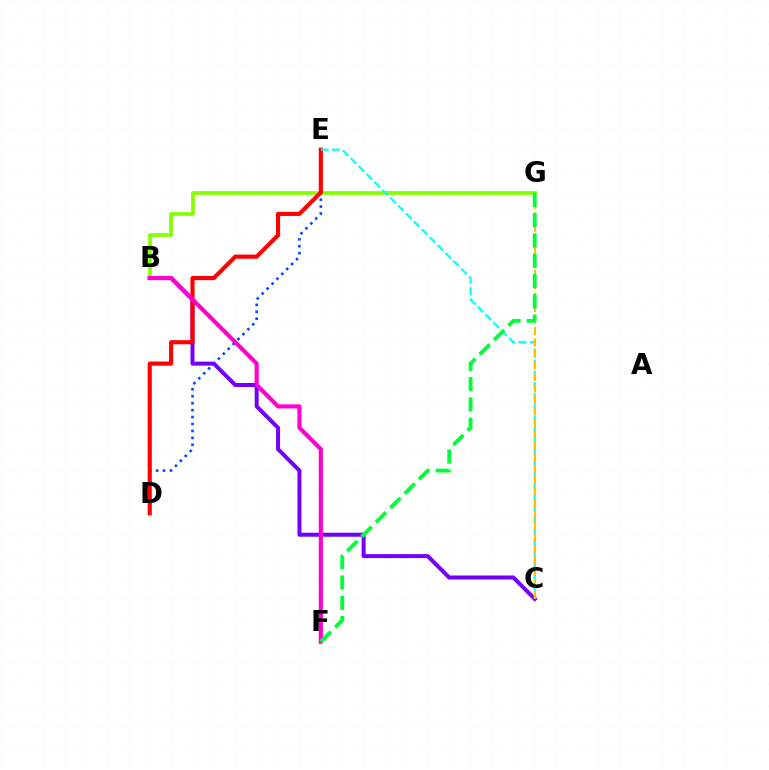{('D', 'E'): [{'color': '#004bff', 'line_style': 'dotted', 'thickness': 1.89}, {'color': '#ff0000', 'line_style': 'solid', 'thickness': 2.98}], ('B', 'G'): [{'color': '#84ff00', 'line_style': 'solid', 'thickness': 2.67}], ('B', 'C'): [{'color': '#7200ff', 'line_style': 'solid', 'thickness': 2.88}], ('B', 'F'): [{'color': '#ff00cf', 'line_style': 'solid', 'thickness': 2.96}], ('C', 'E'): [{'color': '#00fff6', 'line_style': 'dashed', 'thickness': 1.52}], ('C', 'G'): [{'color': '#ffbd00', 'line_style': 'dashed', 'thickness': 1.56}], ('F', 'G'): [{'color': '#00ff39', 'line_style': 'dashed', 'thickness': 2.76}]}